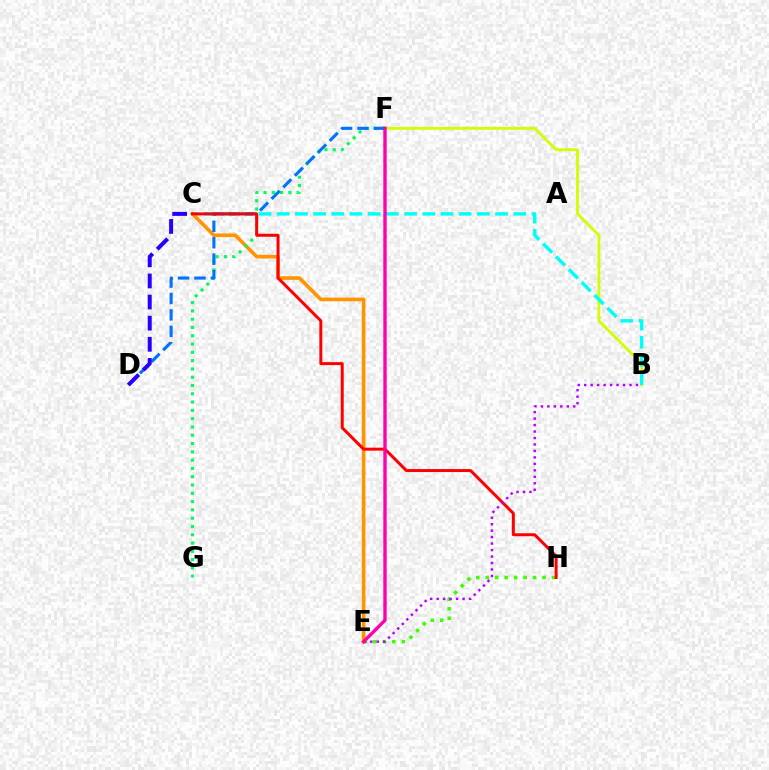{('B', 'F'): [{'color': '#d1ff00', 'line_style': 'solid', 'thickness': 2.02}], ('B', 'C'): [{'color': '#00fff6', 'line_style': 'dashed', 'thickness': 2.47}], ('C', 'E'): [{'color': '#ff9400', 'line_style': 'solid', 'thickness': 2.6}], ('F', 'G'): [{'color': '#00ff5c', 'line_style': 'dotted', 'thickness': 2.25}], ('E', 'H'): [{'color': '#3dff00', 'line_style': 'dotted', 'thickness': 2.57}], ('D', 'F'): [{'color': '#0074ff', 'line_style': 'dashed', 'thickness': 2.23}], ('C', 'H'): [{'color': '#ff0000', 'line_style': 'solid', 'thickness': 2.14}], ('C', 'D'): [{'color': '#2500ff', 'line_style': 'dashed', 'thickness': 2.87}], ('B', 'E'): [{'color': '#b900ff', 'line_style': 'dotted', 'thickness': 1.76}], ('E', 'F'): [{'color': '#ff00ac', 'line_style': 'solid', 'thickness': 2.43}]}